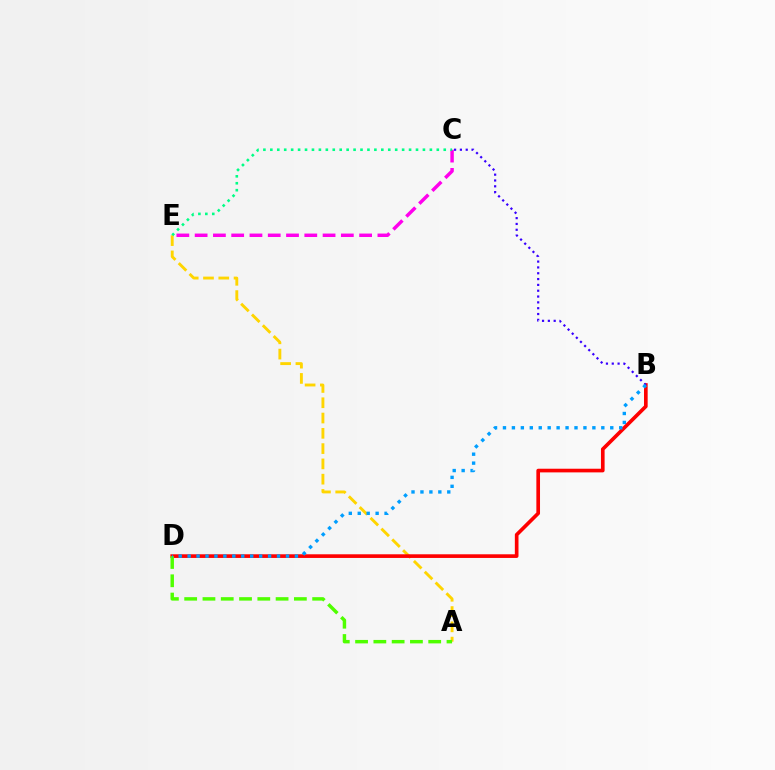{('A', 'E'): [{'color': '#ffd500', 'line_style': 'dashed', 'thickness': 2.08}], ('B', 'D'): [{'color': '#ff0000', 'line_style': 'solid', 'thickness': 2.63}, {'color': '#009eff', 'line_style': 'dotted', 'thickness': 2.43}], ('C', 'E'): [{'color': '#ff00ed', 'line_style': 'dashed', 'thickness': 2.48}, {'color': '#00ff86', 'line_style': 'dotted', 'thickness': 1.88}], ('B', 'C'): [{'color': '#3700ff', 'line_style': 'dotted', 'thickness': 1.58}], ('A', 'D'): [{'color': '#4fff00', 'line_style': 'dashed', 'thickness': 2.48}]}